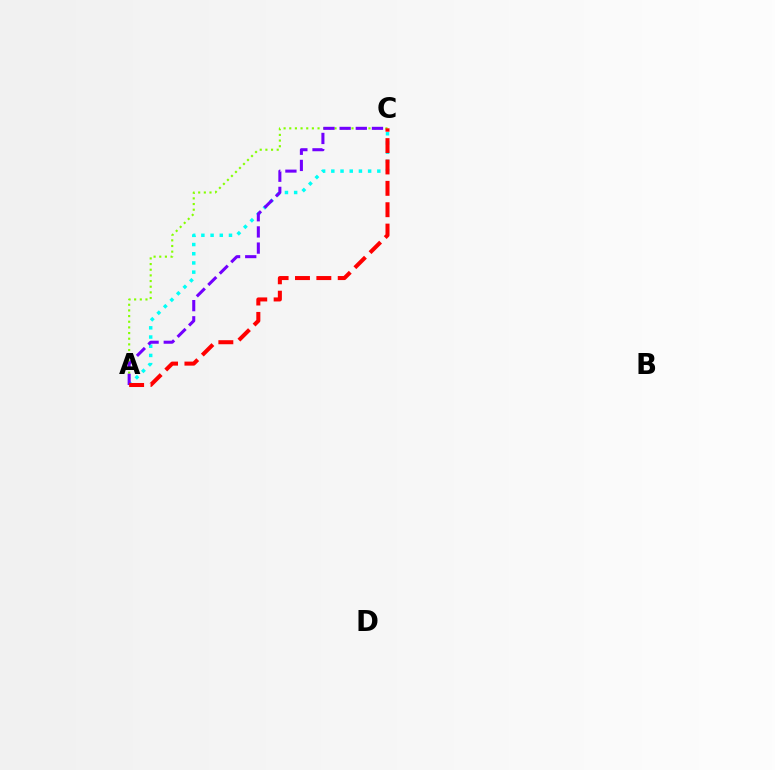{('A', 'C'): [{'color': '#00fff6', 'line_style': 'dotted', 'thickness': 2.5}, {'color': '#84ff00', 'line_style': 'dotted', 'thickness': 1.54}, {'color': '#7200ff', 'line_style': 'dashed', 'thickness': 2.2}, {'color': '#ff0000', 'line_style': 'dashed', 'thickness': 2.9}]}